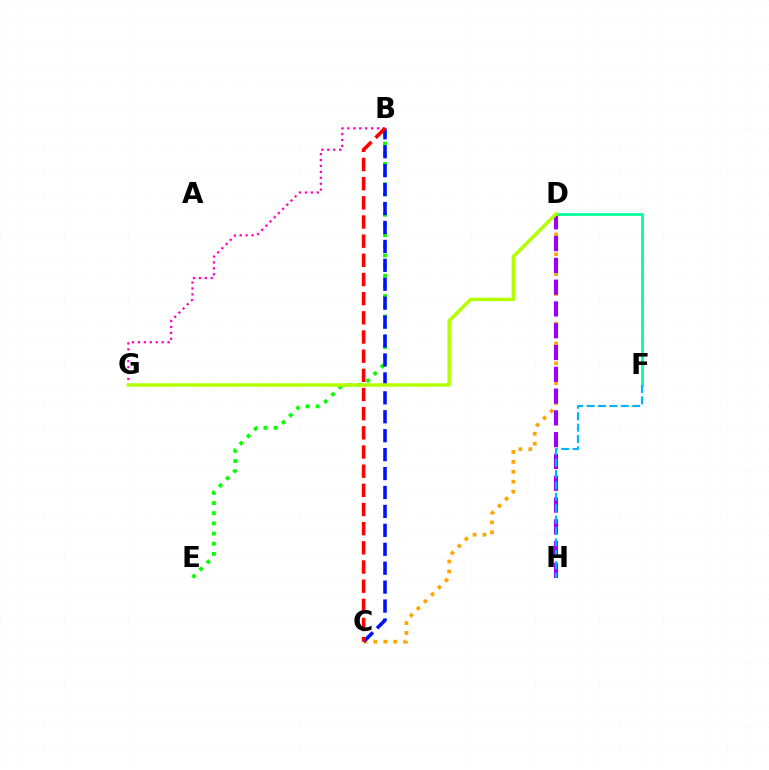{('B', 'E'): [{'color': '#08ff00', 'line_style': 'dotted', 'thickness': 2.76}], ('C', 'D'): [{'color': '#ffa500', 'line_style': 'dotted', 'thickness': 2.69}], ('D', 'H'): [{'color': '#9b00ff', 'line_style': 'dashed', 'thickness': 2.96}], ('D', 'F'): [{'color': '#00ff9d', 'line_style': 'solid', 'thickness': 1.98}], ('B', 'C'): [{'color': '#0010ff', 'line_style': 'dashed', 'thickness': 2.57}, {'color': '#ff0000', 'line_style': 'dashed', 'thickness': 2.6}], ('F', 'H'): [{'color': '#00b5ff', 'line_style': 'dashed', 'thickness': 1.55}], ('B', 'G'): [{'color': '#ff00bd', 'line_style': 'dotted', 'thickness': 1.61}], ('D', 'G'): [{'color': '#b3ff00', 'line_style': 'solid', 'thickness': 2.5}]}